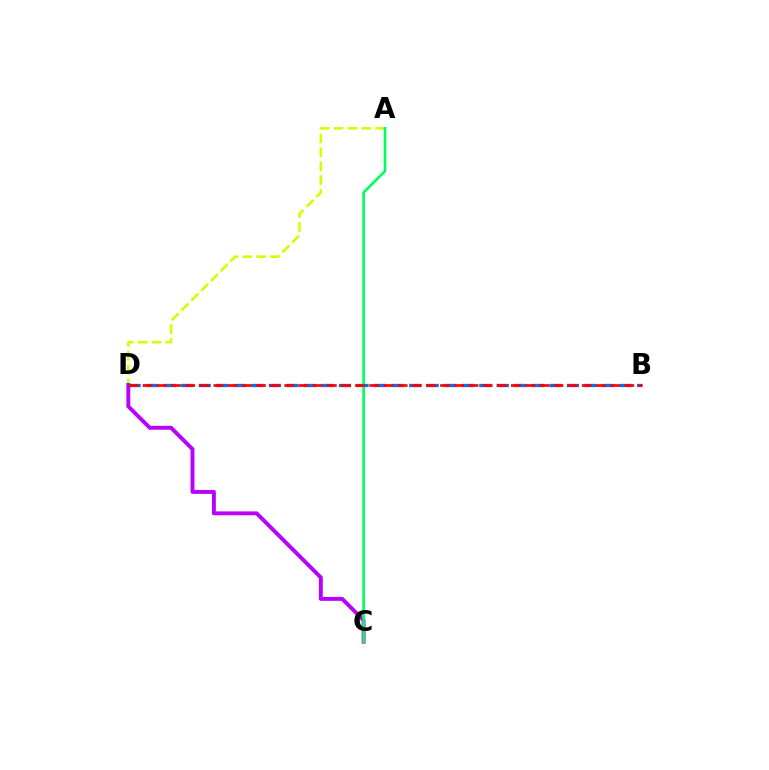{('A', 'D'): [{'color': '#d1ff00', 'line_style': 'dashed', 'thickness': 1.89}], ('C', 'D'): [{'color': '#b900ff', 'line_style': 'solid', 'thickness': 2.82}], ('B', 'D'): [{'color': '#0074ff', 'line_style': 'dashed', 'thickness': 2.38}, {'color': '#ff0000', 'line_style': 'dashed', 'thickness': 1.92}], ('A', 'C'): [{'color': '#00ff5c', 'line_style': 'solid', 'thickness': 1.92}]}